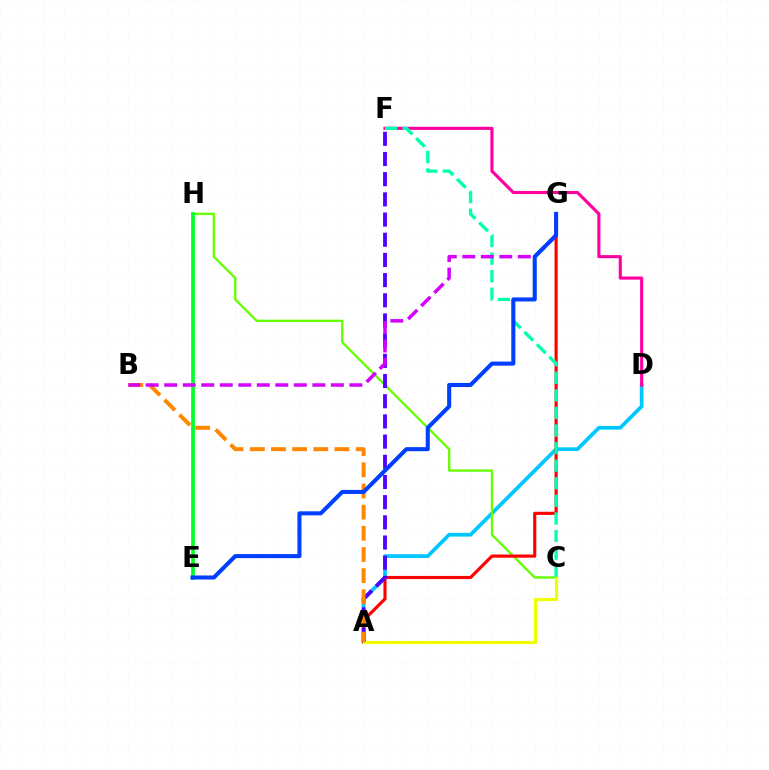{('A', 'D'): [{'color': '#00c7ff', 'line_style': 'solid', 'thickness': 2.69}], ('C', 'H'): [{'color': '#66ff00', 'line_style': 'solid', 'thickness': 1.68}], ('A', 'G'): [{'color': '#ff0000', 'line_style': 'solid', 'thickness': 2.26}], ('D', 'F'): [{'color': '#ff00a0', 'line_style': 'solid', 'thickness': 2.25}], ('E', 'H'): [{'color': '#00ff27', 'line_style': 'solid', 'thickness': 2.65}], ('C', 'F'): [{'color': '#00ffaf', 'line_style': 'dashed', 'thickness': 2.39}], ('A', 'C'): [{'color': '#eeff00', 'line_style': 'solid', 'thickness': 2.28}], ('A', 'F'): [{'color': '#4f00ff', 'line_style': 'dashed', 'thickness': 2.74}], ('A', 'B'): [{'color': '#ff8800', 'line_style': 'dashed', 'thickness': 2.88}], ('B', 'G'): [{'color': '#d600ff', 'line_style': 'dashed', 'thickness': 2.52}], ('E', 'G'): [{'color': '#003fff', 'line_style': 'solid', 'thickness': 2.92}]}